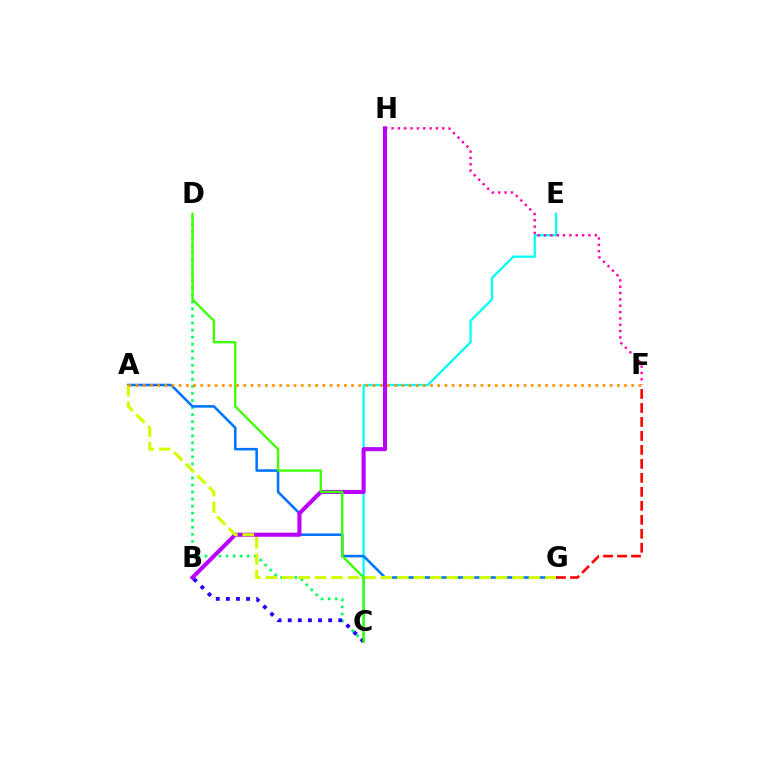{('C', 'E'): [{'color': '#00fff6', 'line_style': 'solid', 'thickness': 1.64}], ('C', 'D'): [{'color': '#00ff5c', 'line_style': 'dotted', 'thickness': 1.91}, {'color': '#3dff00', 'line_style': 'solid', 'thickness': 1.69}], ('A', 'G'): [{'color': '#0074ff', 'line_style': 'solid', 'thickness': 1.84}, {'color': '#d1ff00', 'line_style': 'dashed', 'thickness': 2.23}], ('F', 'H'): [{'color': '#ff00ac', 'line_style': 'dotted', 'thickness': 1.72}], ('B', 'H'): [{'color': '#b900ff', 'line_style': 'solid', 'thickness': 2.93}], ('B', 'C'): [{'color': '#2500ff', 'line_style': 'dotted', 'thickness': 2.75}], ('F', 'G'): [{'color': '#ff0000', 'line_style': 'dashed', 'thickness': 1.9}], ('A', 'F'): [{'color': '#ff9400', 'line_style': 'dotted', 'thickness': 1.95}]}